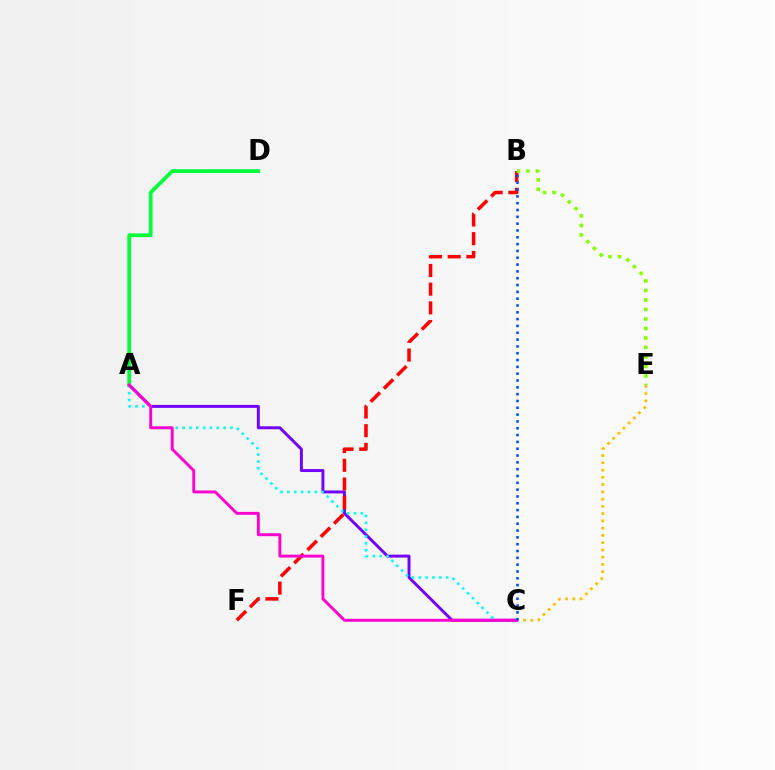{('A', 'C'): [{'color': '#7200ff', 'line_style': 'solid', 'thickness': 2.12}, {'color': '#00fff6', 'line_style': 'dotted', 'thickness': 1.86}, {'color': '#ff00cf', 'line_style': 'solid', 'thickness': 2.1}], ('B', 'F'): [{'color': '#ff0000', 'line_style': 'dashed', 'thickness': 2.54}], ('C', 'E'): [{'color': '#ffbd00', 'line_style': 'dotted', 'thickness': 1.97}], ('A', 'D'): [{'color': '#00ff39', 'line_style': 'solid', 'thickness': 2.68}], ('B', 'E'): [{'color': '#84ff00', 'line_style': 'dotted', 'thickness': 2.58}], ('B', 'C'): [{'color': '#004bff', 'line_style': 'dotted', 'thickness': 1.85}]}